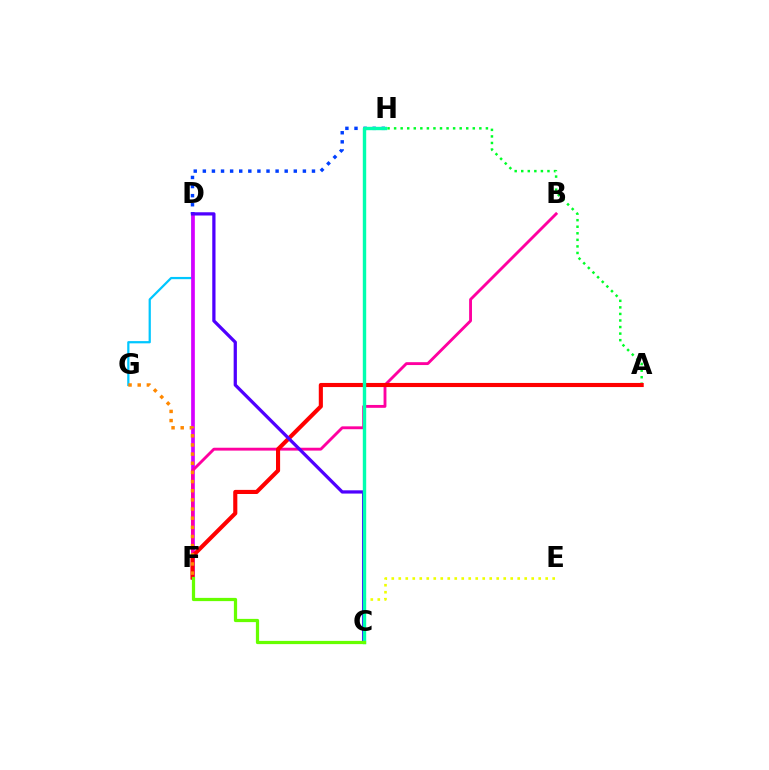{('D', 'G'): [{'color': '#00c7ff', 'line_style': 'solid', 'thickness': 1.61}], ('D', 'F'): [{'color': '#d600ff', 'line_style': 'solid', 'thickness': 2.66}], ('A', 'H'): [{'color': '#00ff27', 'line_style': 'dotted', 'thickness': 1.78}], ('D', 'H'): [{'color': '#003fff', 'line_style': 'dotted', 'thickness': 2.47}], ('B', 'F'): [{'color': '#ff00a0', 'line_style': 'solid', 'thickness': 2.06}], ('A', 'F'): [{'color': '#ff0000', 'line_style': 'solid', 'thickness': 2.96}], ('C', 'E'): [{'color': '#eeff00', 'line_style': 'dotted', 'thickness': 1.9}], ('C', 'D'): [{'color': '#4f00ff', 'line_style': 'solid', 'thickness': 2.34}], ('C', 'H'): [{'color': '#00ffaf', 'line_style': 'solid', 'thickness': 2.44}], ('F', 'G'): [{'color': '#ff8800', 'line_style': 'dotted', 'thickness': 2.49}], ('C', 'F'): [{'color': '#66ff00', 'line_style': 'solid', 'thickness': 2.33}]}